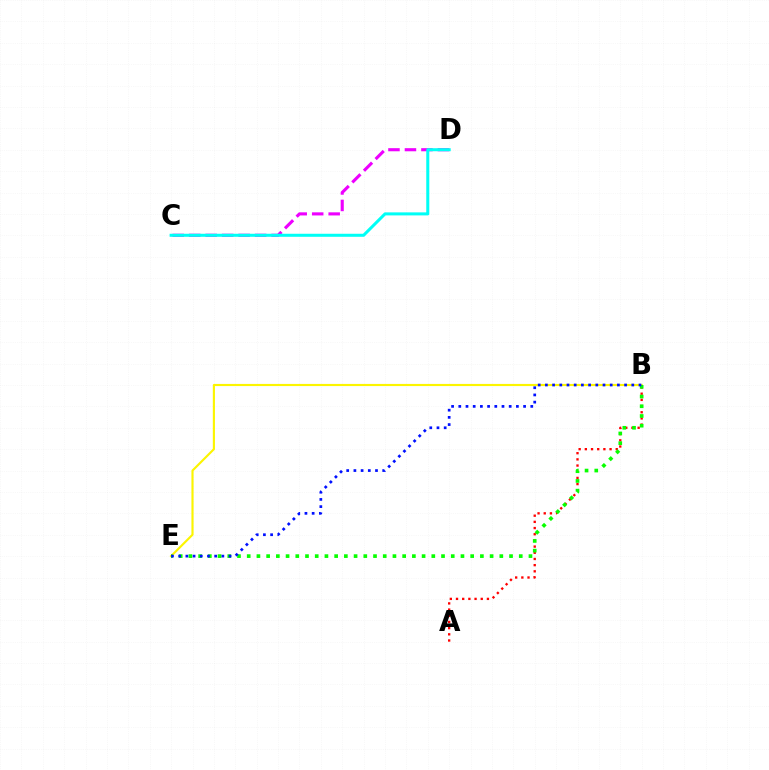{('C', 'D'): [{'color': '#ee00ff', 'line_style': 'dashed', 'thickness': 2.24}, {'color': '#00fff6', 'line_style': 'solid', 'thickness': 2.19}], ('B', 'E'): [{'color': '#fcf500', 'line_style': 'solid', 'thickness': 1.55}, {'color': '#08ff00', 'line_style': 'dotted', 'thickness': 2.64}, {'color': '#0010ff', 'line_style': 'dotted', 'thickness': 1.96}], ('A', 'B'): [{'color': '#ff0000', 'line_style': 'dotted', 'thickness': 1.68}]}